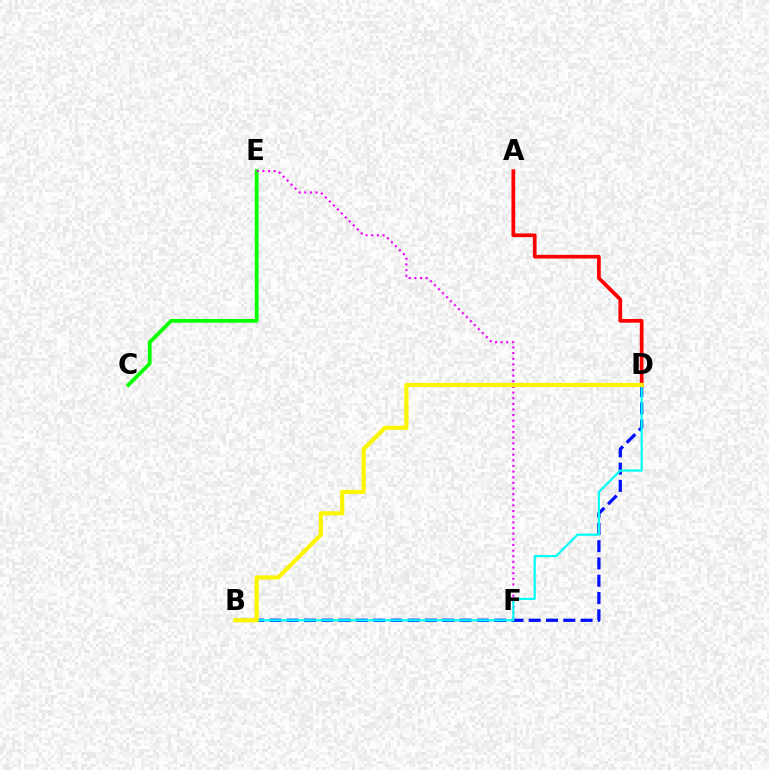{('B', 'D'): [{'color': '#0010ff', 'line_style': 'dashed', 'thickness': 2.35}, {'color': '#00fff6', 'line_style': 'solid', 'thickness': 1.56}, {'color': '#fcf500', 'line_style': 'solid', 'thickness': 2.99}], ('C', 'E'): [{'color': '#08ff00', 'line_style': 'solid', 'thickness': 2.7}], ('E', 'F'): [{'color': '#ee00ff', 'line_style': 'dotted', 'thickness': 1.53}], ('A', 'D'): [{'color': '#ff0000', 'line_style': 'solid', 'thickness': 2.67}]}